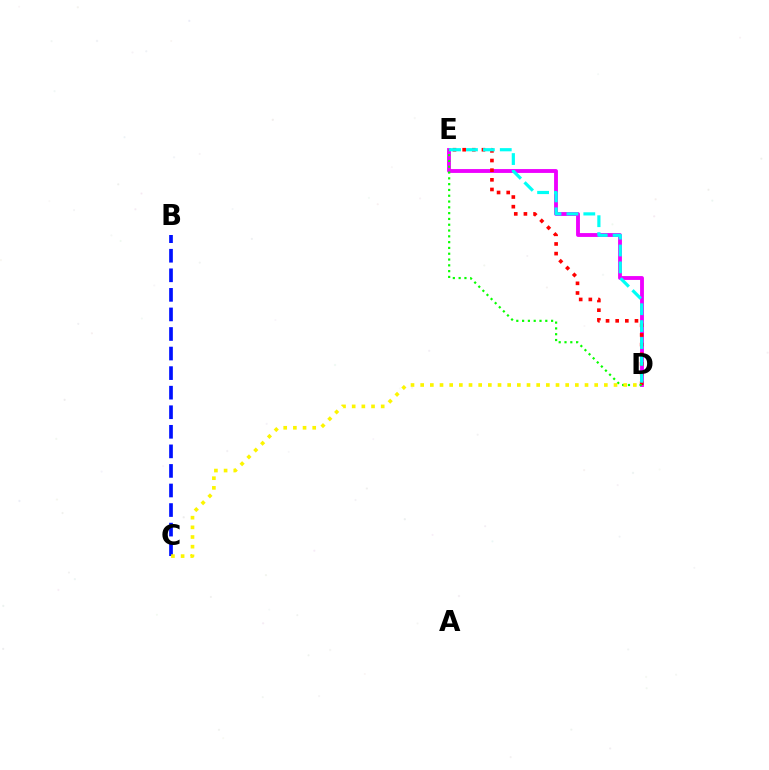{('D', 'E'): [{'color': '#ee00ff', 'line_style': 'solid', 'thickness': 2.77}, {'color': '#ff0000', 'line_style': 'dotted', 'thickness': 2.62}, {'color': '#08ff00', 'line_style': 'dotted', 'thickness': 1.58}, {'color': '#00fff6', 'line_style': 'dashed', 'thickness': 2.3}], ('B', 'C'): [{'color': '#0010ff', 'line_style': 'dashed', 'thickness': 2.66}], ('C', 'D'): [{'color': '#fcf500', 'line_style': 'dotted', 'thickness': 2.63}]}